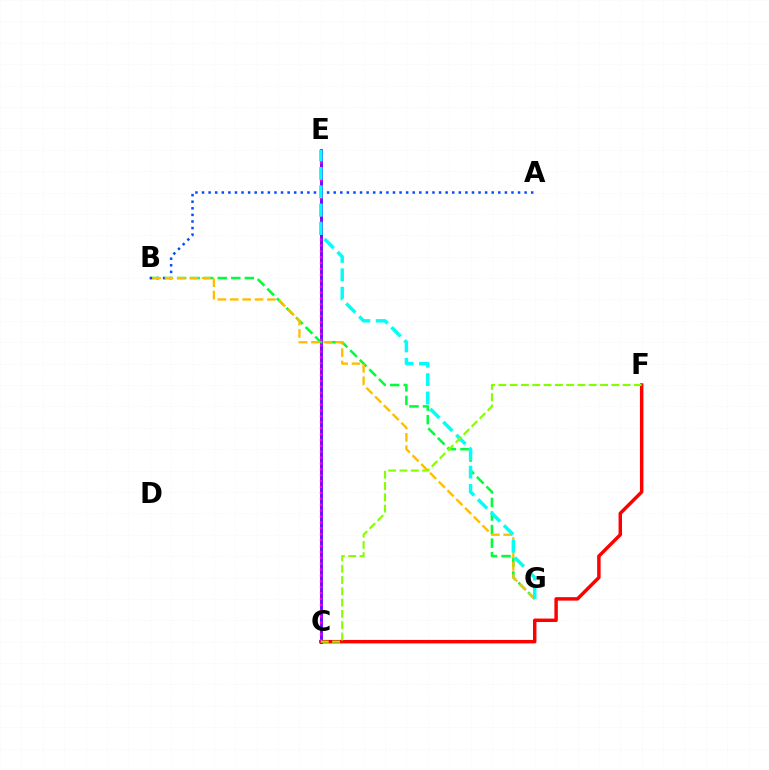{('C', 'E'): [{'color': '#7200ff', 'line_style': 'solid', 'thickness': 2.04}, {'color': '#ff00cf', 'line_style': 'dotted', 'thickness': 1.6}], ('B', 'G'): [{'color': '#00ff39', 'line_style': 'dashed', 'thickness': 1.84}, {'color': '#ffbd00', 'line_style': 'dashed', 'thickness': 1.68}], ('C', 'F'): [{'color': '#ff0000', 'line_style': 'solid', 'thickness': 2.49}, {'color': '#84ff00', 'line_style': 'dashed', 'thickness': 1.53}], ('A', 'B'): [{'color': '#004bff', 'line_style': 'dotted', 'thickness': 1.79}], ('E', 'G'): [{'color': '#00fff6', 'line_style': 'dashed', 'thickness': 2.5}]}